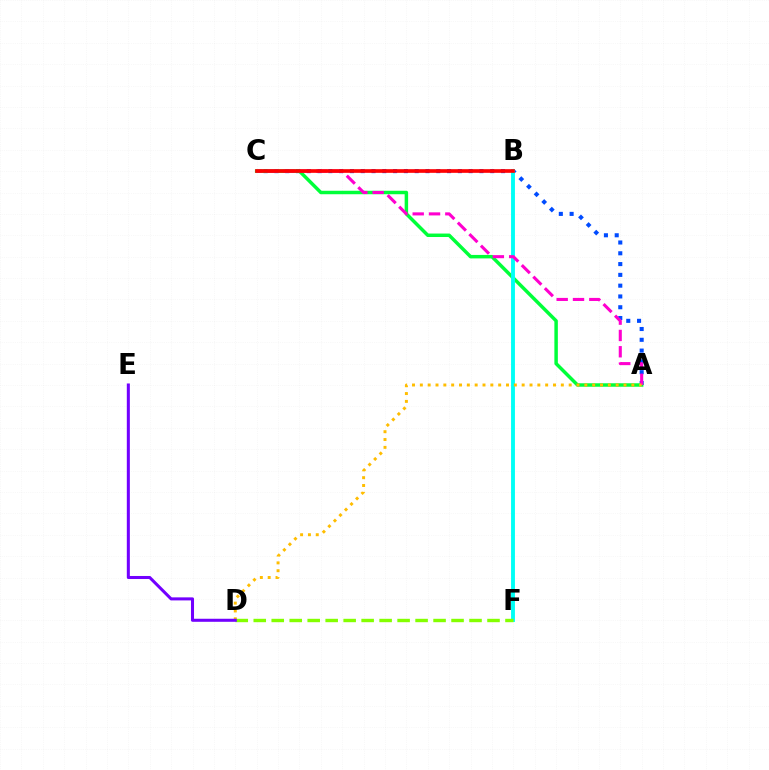{('A', 'C'): [{'color': '#004bff', 'line_style': 'dotted', 'thickness': 2.93}, {'color': '#00ff39', 'line_style': 'solid', 'thickness': 2.5}, {'color': '#ff00cf', 'line_style': 'dashed', 'thickness': 2.22}], ('B', 'F'): [{'color': '#00fff6', 'line_style': 'solid', 'thickness': 2.79}], ('D', 'F'): [{'color': '#84ff00', 'line_style': 'dashed', 'thickness': 2.44}], ('B', 'C'): [{'color': '#ff0000', 'line_style': 'solid', 'thickness': 2.64}], ('A', 'D'): [{'color': '#ffbd00', 'line_style': 'dotted', 'thickness': 2.13}], ('D', 'E'): [{'color': '#7200ff', 'line_style': 'solid', 'thickness': 2.19}]}